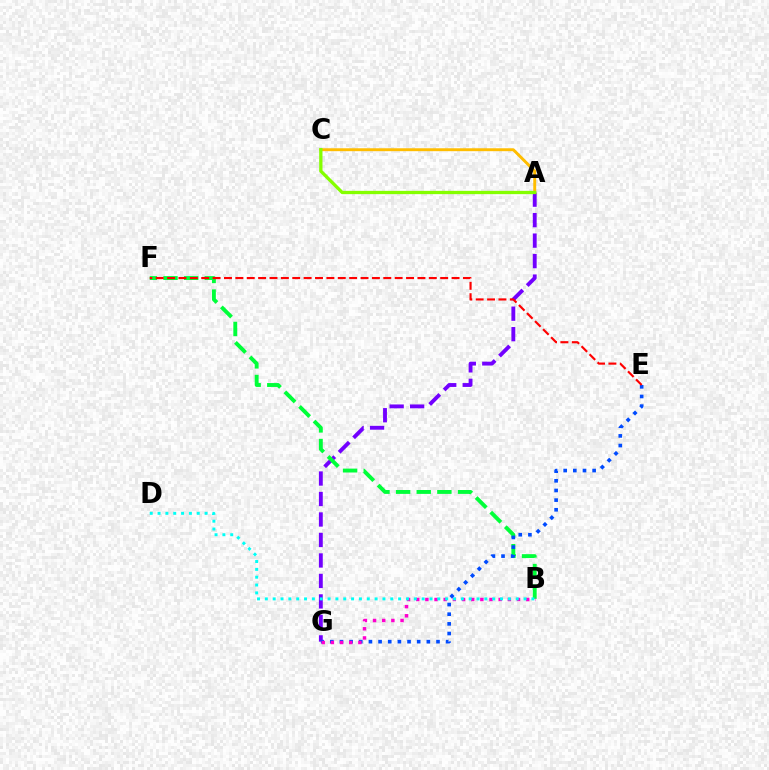{('A', 'G'): [{'color': '#7200ff', 'line_style': 'dashed', 'thickness': 2.78}], ('A', 'C'): [{'color': '#ffbd00', 'line_style': 'solid', 'thickness': 2.1}, {'color': '#84ff00', 'line_style': 'solid', 'thickness': 2.37}], ('B', 'F'): [{'color': '#00ff39', 'line_style': 'dashed', 'thickness': 2.8}], ('E', 'G'): [{'color': '#004bff', 'line_style': 'dotted', 'thickness': 2.62}], ('E', 'F'): [{'color': '#ff0000', 'line_style': 'dashed', 'thickness': 1.55}], ('B', 'G'): [{'color': '#ff00cf', 'line_style': 'dotted', 'thickness': 2.49}], ('B', 'D'): [{'color': '#00fff6', 'line_style': 'dotted', 'thickness': 2.13}]}